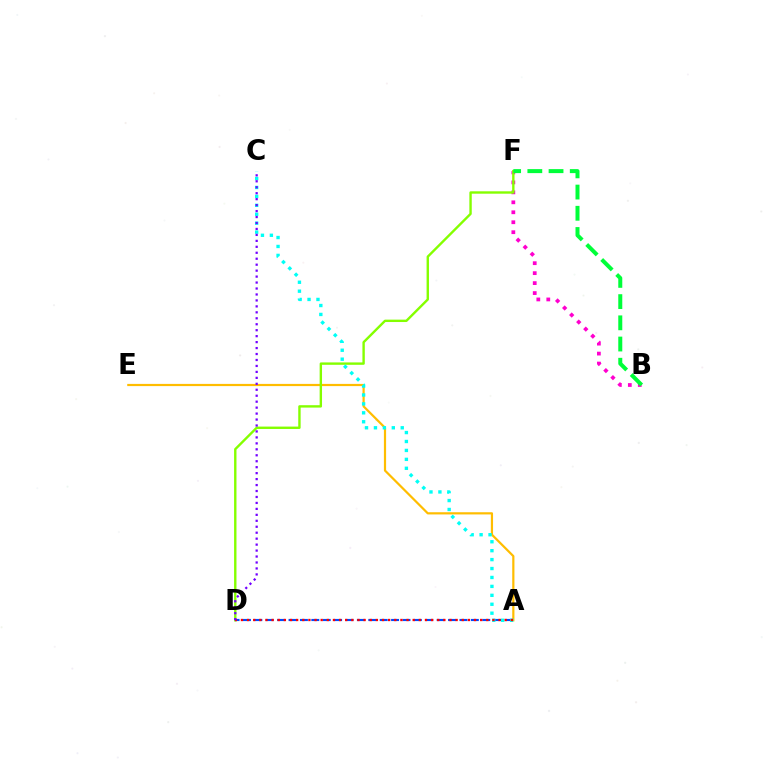{('B', 'F'): [{'color': '#ff00cf', 'line_style': 'dotted', 'thickness': 2.71}, {'color': '#00ff39', 'line_style': 'dashed', 'thickness': 2.88}], ('A', 'E'): [{'color': '#ffbd00', 'line_style': 'solid', 'thickness': 1.59}], ('D', 'F'): [{'color': '#84ff00', 'line_style': 'solid', 'thickness': 1.72}], ('A', 'D'): [{'color': '#004bff', 'line_style': 'dashed', 'thickness': 1.55}, {'color': '#ff0000', 'line_style': 'dotted', 'thickness': 1.67}], ('A', 'C'): [{'color': '#00fff6', 'line_style': 'dotted', 'thickness': 2.43}], ('C', 'D'): [{'color': '#7200ff', 'line_style': 'dotted', 'thickness': 1.62}]}